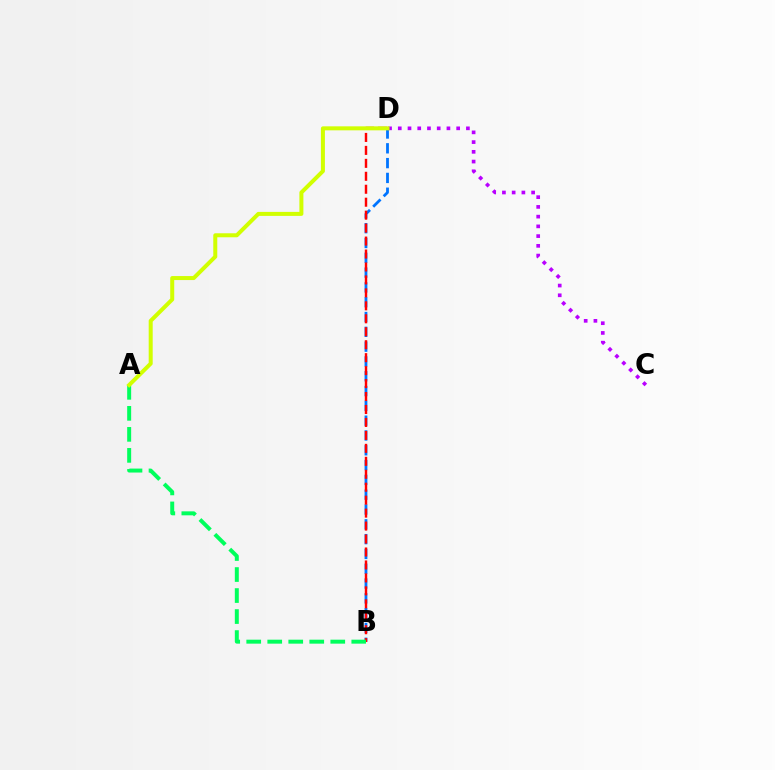{('B', 'D'): [{'color': '#0074ff', 'line_style': 'dashed', 'thickness': 2.01}, {'color': '#ff0000', 'line_style': 'dashed', 'thickness': 1.76}], ('C', 'D'): [{'color': '#b900ff', 'line_style': 'dotted', 'thickness': 2.64}], ('A', 'B'): [{'color': '#00ff5c', 'line_style': 'dashed', 'thickness': 2.85}], ('A', 'D'): [{'color': '#d1ff00', 'line_style': 'solid', 'thickness': 2.88}]}